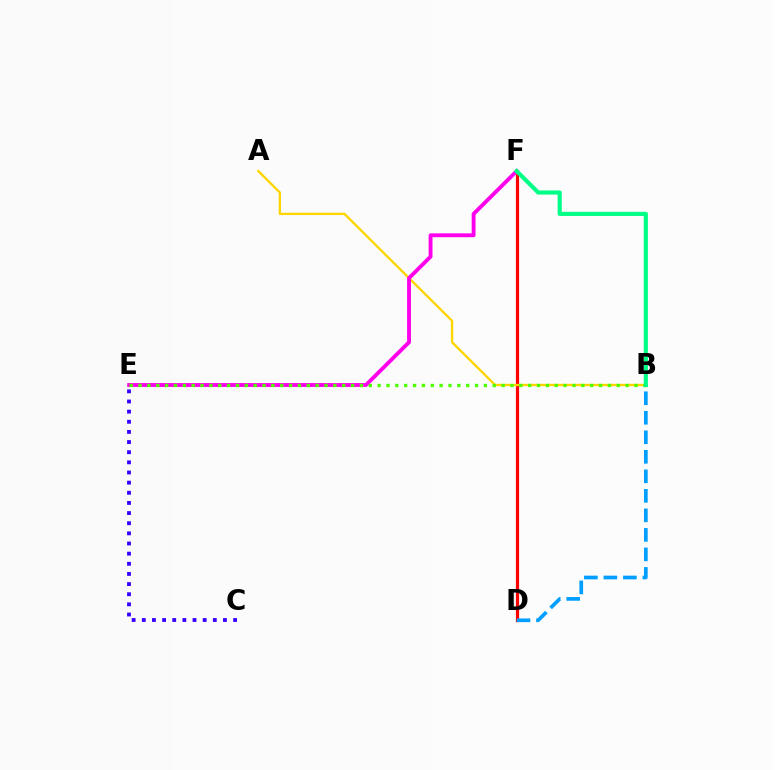{('D', 'F'): [{'color': '#ff0000', 'line_style': 'solid', 'thickness': 2.31}], ('C', 'E'): [{'color': '#3700ff', 'line_style': 'dotted', 'thickness': 2.76}], ('A', 'B'): [{'color': '#ffd500', 'line_style': 'solid', 'thickness': 1.69}], ('E', 'F'): [{'color': '#ff00ed', 'line_style': 'solid', 'thickness': 2.79}], ('B', 'E'): [{'color': '#4fff00', 'line_style': 'dotted', 'thickness': 2.41}], ('B', 'D'): [{'color': '#009eff', 'line_style': 'dashed', 'thickness': 2.65}], ('B', 'F'): [{'color': '#00ff86', 'line_style': 'solid', 'thickness': 2.98}]}